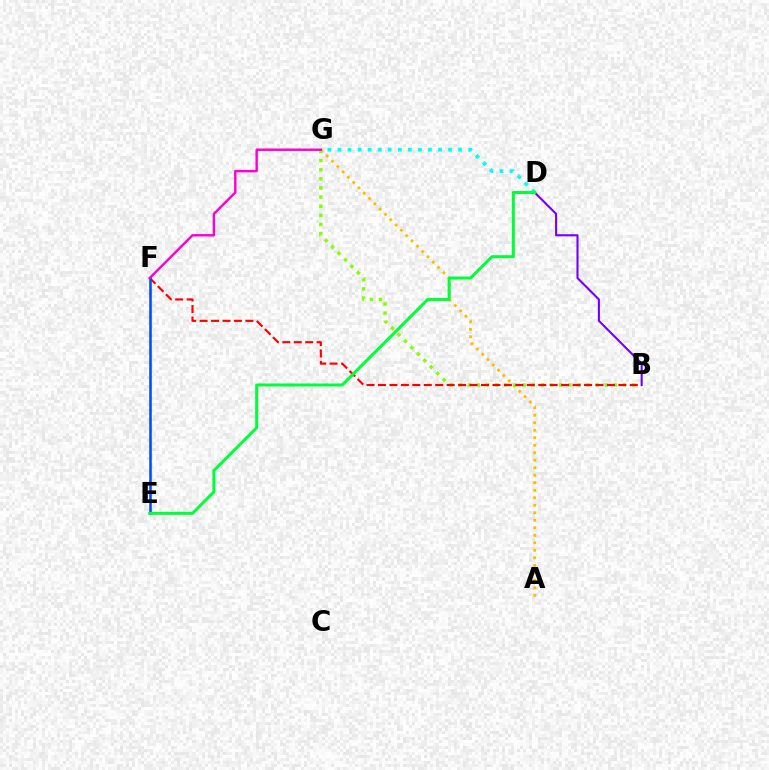{('A', 'G'): [{'color': '#ffbd00', 'line_style': 'dotted', 'thickness': 2.04}], ('B', 'G'): [{'color': '#84ff00', 'line_style': 'dotted', 'thickness': 2.48}], ('B', 'F'): [{'color': '#ff0000', 'line_style': 'dashed', 'thickness': 1.56}], ('B', 'D'): [{'color': '#7200ff', 'line_style': 'solid', 'thickness': 1.5}], ('D', 'G'): [{'color': '#00fff6', 'line_style': 'dotted', 'thickness': 2.73}], ('E', 'F'): [{'color': '#004bff', 'line_style': 'solid', 'thickness': 1.84}], ('F', 'G'): [{'color': '#ff00cf', 'line_style': 'solid', 'thickness': 1.74}], ('D', 'E'): [{'color': '#00ff39', 'line_style': 'solid', 'thickness': 2.16}]}